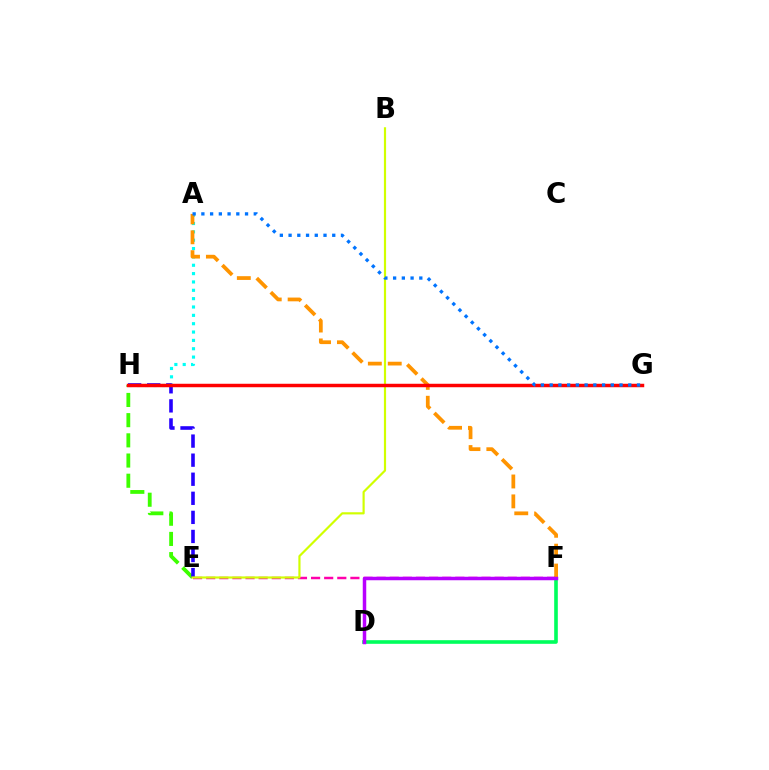{('D', 'F'): [{'color': '#00ff5c', 'line_style': 'solid', 'thickness': 2.61}, {'color': '#b900ff', 'line_style': 'solid', 'thickness': 2.51}], ('A', 'H'): [{'color': '#00fff6', 'line_style': 'dotted', 'thickness': 2.27}], ('E', 'F'): [{'color': '#ff00ac', 'line_style': 'dashed', 'thickness': 1.78}], ('E', 'H'): [{'color': '#3dff00', 'line_style': 'dashed', 'thickness': 2.74}, {'color': '#2500ff', 'line_style': 'dashed', 'thickness': 2.59}], ('A', 'F'): [{'color': '#ff9400', 'line_style': 'dashed', 'thickness': 2.7}], ('B', 'E'): [{'color': '#d1ff00', 'line_style': 'solid', 'thickness': 1.57}], ('G', 'H'): [{'color': '#ff0000', 'line_style': 'solid', 'thickness': 2.5}], ('A', 'G'): [{'color': '#0074ff', 'line_style': 'dotted', 'thickness': 2.37}]}